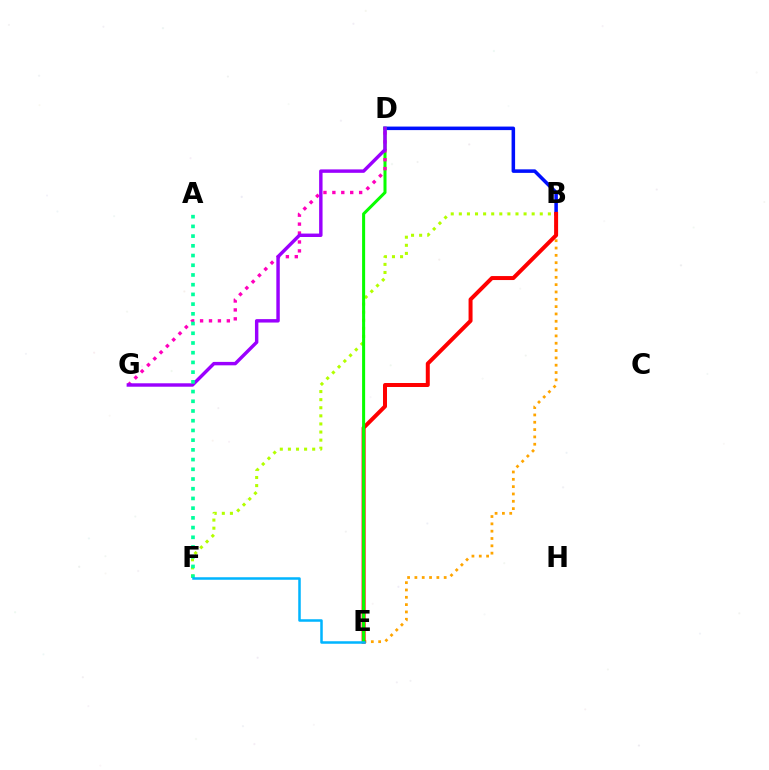{('B', 'E'): [{'color': '#ffa500', 'line_style': 'dotted', 'thickness': 1.99}, {'color': '#ff0000', 'line_style': 'solid', 'thickness': 2.87}], ('B', 'D'): [{'color': '#0010ff', 'line_style': 'solid', 'thickness': 2.54}], ('B', 'F'): [{'color': '#b3ff00', 'line_style': 'dotted', 'thickness': 2.2}], ('D', 'E'): [{'color': '#08ff00', 'line_style': 'solid', 'thickness': 2.18}], ('D', 'G'): [{'color': '#ff00bd', 'line_style': 'dotted', 'thickness': 2.42}, {'color': '#9b00ff', 'line_style': 'solid', 'thickness': 2.47}], ('A', 'F'): [{'color': '#00ff9d', 'line_style': 'dotted', 'thickness': 2.64}], ('E', 'F'): [{'color': '#00b5ff', 'line_style': 'solid', 'thickness': 1.81}]}